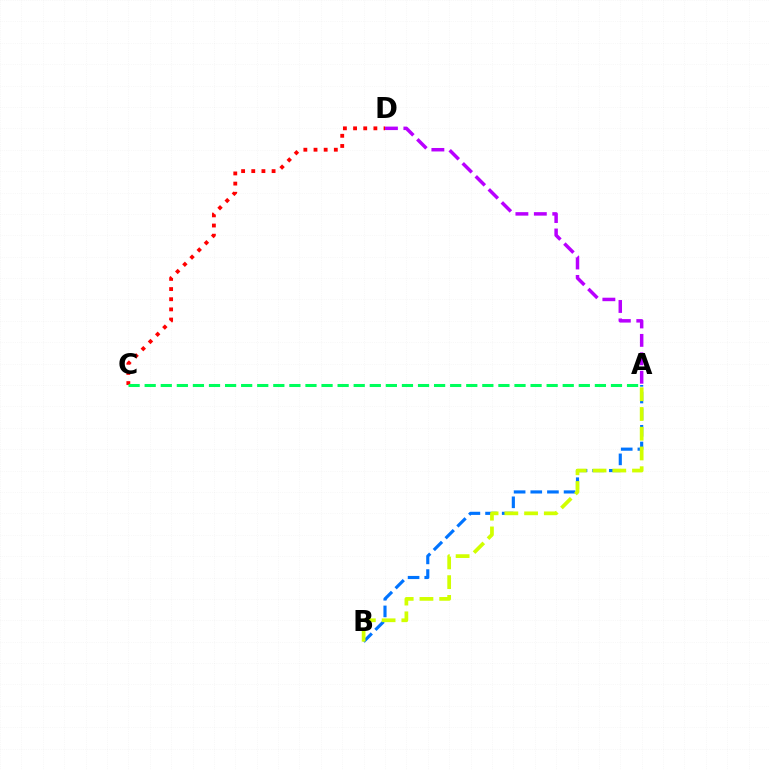{('A', 'B'): [{'color': '#0074ff', 'line_style': 'dashed', 'thickness': 2.26}, {'color': '#d1ff00', 'line_style': 'dashed', 'thickness': 2.68}], ('A', 'D'): [{'color': '#b900ff', 'line_style': 'dashed', 'thickness': 2.5}], ('C', 'D'): [{'color': '#ff0000', 'line_style': 'dotted', 'thickness': 2.76}], ('A', 'C'): [{'color': '#00ff5c', 'line_style': 'dashed', 'thickness': 2.18}]}